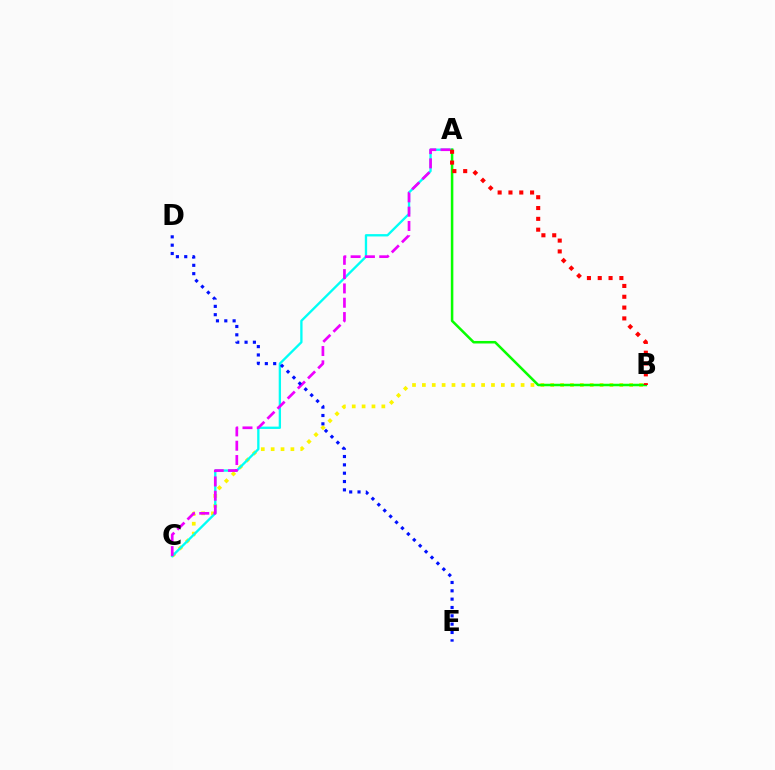{('B', 'C'): [{'color': '#fcf500', 'line_style': 'dotted', 'thickness': 2.68}], ('A', 'C'): [{'color': '#00fff6', 'line_style': 'solid', 'thickness': 1.67}, {'color': '#ee00ff', 'line_style': 'dashed', 'thickness': 1.94}], ('A', 'B'): [{'color': '#08ff00', 'line_style': 'solid', 'thickness': 1.82}, {'color': '#ff0000', 'line_style': 'dotted', 'thickness': 2.94}], ('D', 'E'): [{'color': '#0010ff', 'line_style': 'dotted', 'thickness': 2.26}]}